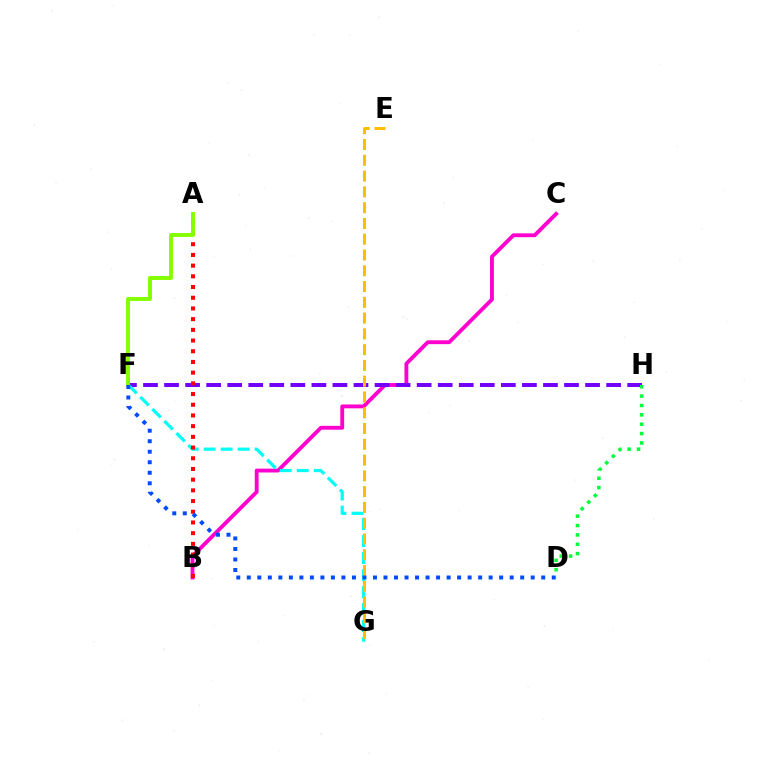{('B', 'C'): [{'color': '#ff00cf', 'line_style': 'solid', 'thickness': 2.77}], ('F', 'H'): [{'color': '#7200ff', 'line_style': 'dashed', 'thickness': 2.86}], ('F', 'G'): [{'color': '#00fff6', 'line_style': 'dashed', 'thickness': 2.31}], ('A', 'B'): [{'color': '#ff0000', 'line_style': 'dotted', 'thickness': 2.91}], ('E', 'G'): [{'color': '#ffbd00', 'line_style': 'dashed', 'thickness': 2.14}], ('A', 'F'): [{'color': '#84ff00', 'line_style': 'solid', 'thickness': 2.82}], ('D', 'H'): [{'color': '#00ff39', 'line_style': 'dotted', 'thickness': 2.54}], ('D', 'F'): [{'color': '#004bff', 'line_style': 'dotted', 'thickness': 2.86}]}